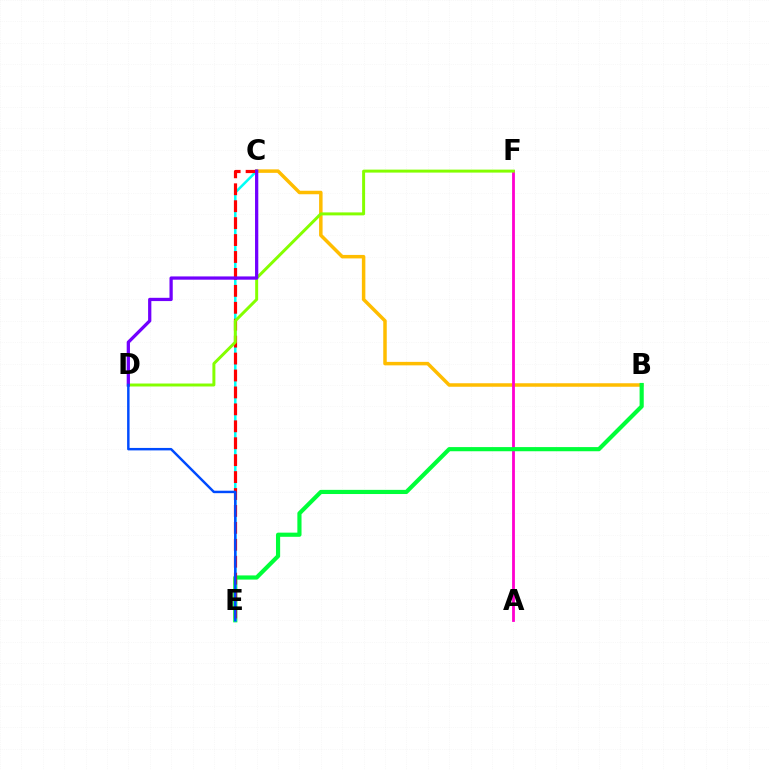{('B', 'C'): [{'color': '#ffbd00', 'line_style': 'solid', 'thickness': 2.51}], ('A', 'F'): [{'color': '#ff00cf', 'line_style': 'solid', 'thickness': 2.02}], ('B', 'E'): [{'color': '#00ff39', 'line_style': 'solid', 'thickness': 2.99}], ('C', 'E'): [{'color': '#00fff6', 'line_style': 'solid', 'thickness': 1.82}, {'color': '#ff0000', 'line_style': 'dashed', 'thickness': 2.3}], ('D', 'F'): [{'color': '#84ff00', 'line_style': 'solid', 'thickness': 2.14}], ('C', 'D'): [{'color': '#7200ff', 'line_style': 'solid', 'thickness': 2.35}], ('D', 'E'): [{'color': '#004bff', 'line_style': 'solid', 'thickness': 1.77}]}